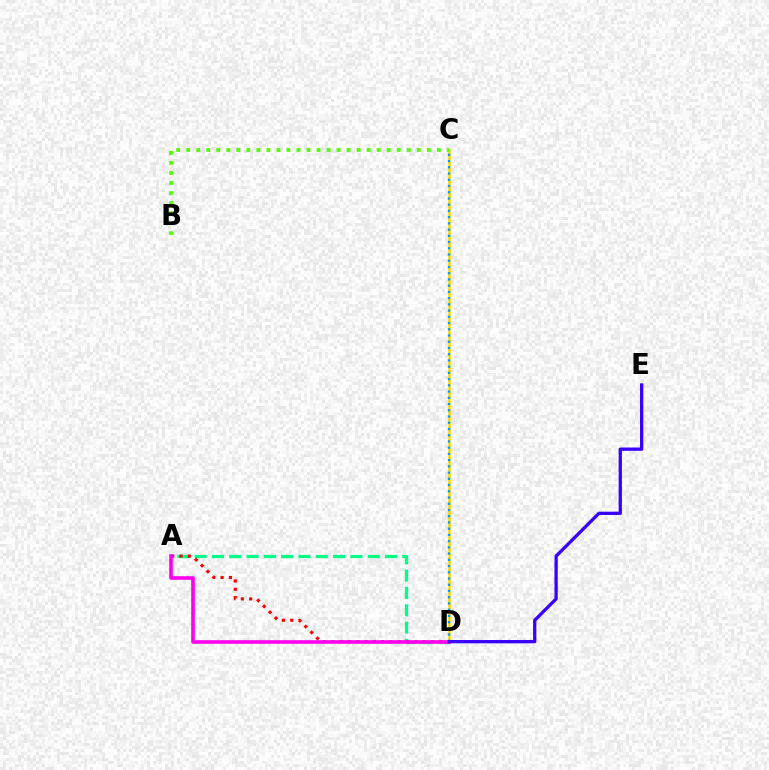{('A', 'D'): [{'color': '#00ff86', 'line_style': 'dashed', 'thickness': 2.35}, {'color': '#ff0000', 'line_style': 'dotted', 'thickness': 2.26}, {'color': '#ff00ed', 'line_style': 'solid', 'thickness': 2.61}], ('C', 'D'): [{'color': '#ffd500', 'line_style': 'solid', 'thickness': 1.8}, {'color': '#009eff', 'line_style': 'dotted', 'thickness': 1.69}], ('B', 'C'): [{'color': '#4fff00', 'line_style': 'dotted', 'thickness': 2.72}], ('D', 'E'): [{'color': '#3700ff', 'line_style': 'solid', 'thickness': 2.36}]}